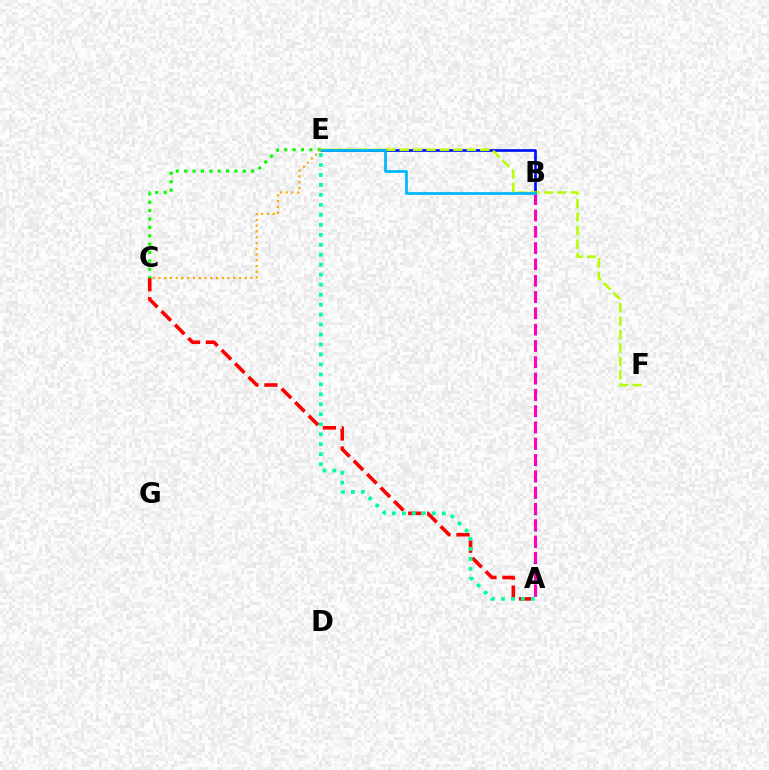{('B', 'E'): [{'color': '#0010ff', 'line_style': 'solid', 'thickness': 1.93}, {'color': '#00b5ff', 'line_style': 'solid', 'thickness': 1.95}], ('E', 'F'): [{'color': '#b3ff00', 'line_style': 'dashed', 'thickness': 1.82}], ('A', 'C'): [{'color': '#ff0000', 'line_style': 'dashed', 'thickness': 2.59}], ('A', 'E'): [{'color': '#00ff9d', 'line_style': 'dotted', 'thickness': 2.71}], ('A', 'B'): [{'color': '#9b00ff', 'line_style': 'dotted', 'thickness': 2.22}, {'color': '#ff00bd', 'line_style': 'dashed', 'thickness': 2.21}], ('C', 'E'): [{'color': '#08ff00', 'line_style': 'dotted', 'thickness': 2.28}, {'color': '#ffa500', 'line_style': 'dotted', 'thickness': 1.56}]}